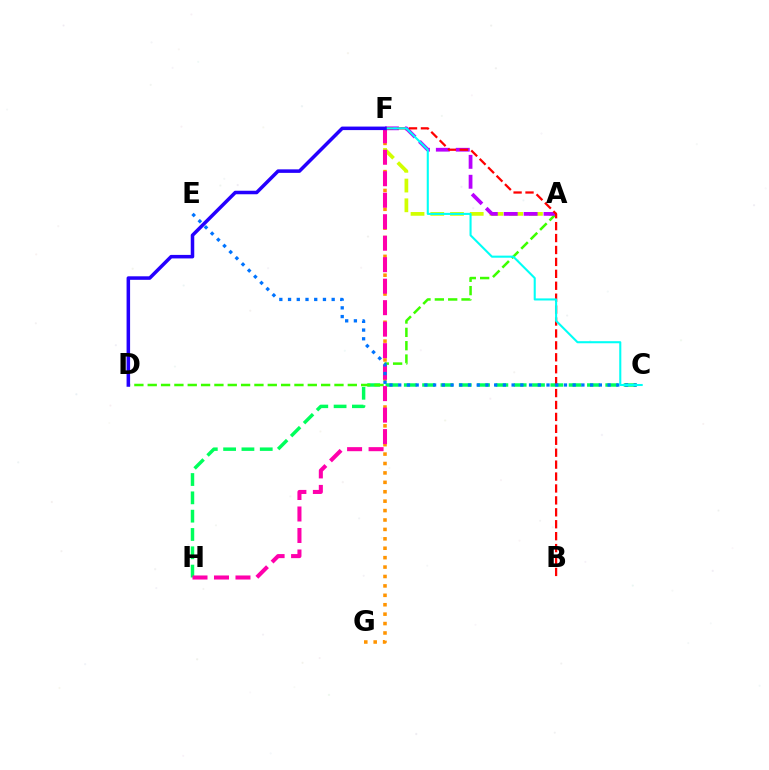{('A', 'F'): [{'color': '#d1ff00', 'line_style': 'dashed', 'thickness': 2.68}, {'color': '#b900ff', 'line_style': 'dashed', 'thickness': 2.71}], ('C', 'H'): [{'color': '#00ff5c', 'line_style': 'dashed', 'thickness': 2.49}], ('A', 'D'): [{'color': '#3dff00', 'line_style': 'dashed', 'thickness': 1.81}], ('F', 'G'): [{'color': '#ff9400', 'line_style': 'dotted', 'thickness': 2.56}], ('F', 'H'): [{'color': '#ff00ac', 'line_style': 'dashed', 'thickness': 2.92}], ('B', 'F'): [{'color': '#ff0000', 'line_style': 'dashed', 'thickness': 1.62}], ('C', 'E'): [{'color': '#0074ff', 'line_style': 'dotted', 'thickness': 2.37}], ('C', 'F'): [{'color': '#00fff6', 'line_style': 'solid', 'thickness': 1.5}], ('D', 'F'): [{'color': '#2500ff', 'line_style': 'solid', 'thickness': 2.53}]}